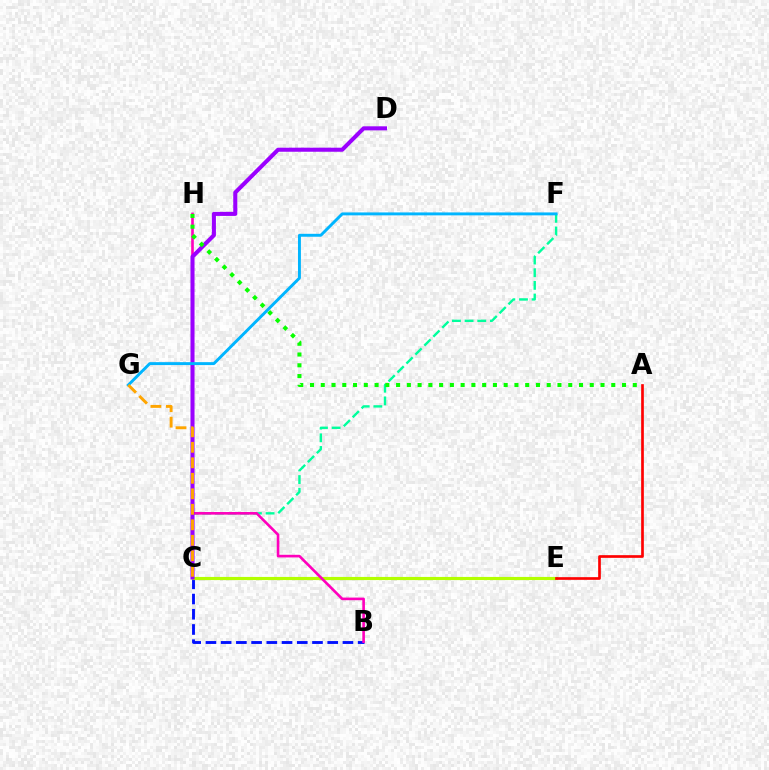{('C', 'F'): [{'color': '#00ff9d', 'line_style': 'dashed', 'thickness': 1.72}], ('B', 'C'): [{'color': '#0010ff', 'line_style': 'dashed', 'thickness': 2.07}], ('C', 'E'): [{'color': '#b3ff00', 'line_style': 'solid', 'thickness': 2.27}], ('B', 'H'): [{'color': '#ff00bd', 'line_style': 'solid', 'thickness': 1.89}], ('C', 'D'): [{'color': '#9b00ff', 'line_style': 'solid', 'thickness': 2.92}], ('A', 'E'): [{'color': '#ff0000', 'line_style': 'solid', 'thickness': 1.93}], ('A', 'H'): [{'color': '#08ff00', 'line_style': 'dotted', 'thickness': 2.92}], ('F', 'G'): [{'color': '#00b5ff', 'line_style': 'solid', 'thickness': 2.11}], ('C', 'G'): [{'color': '#ffa500', 'line_style': 'dashed', 'thickness': 2.11}]}